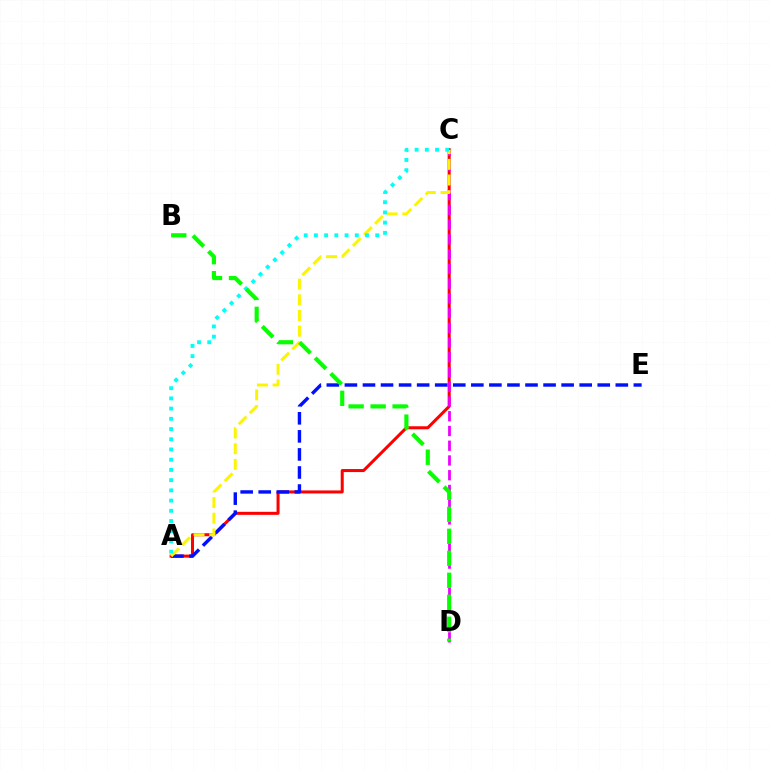{('A', 'C'): [{'color': '#ff0000', 'line_style': 'solid', 'thickness': 2.18}, {'color': '#fcf500', 'line_style': 'dashed', 'thickness': 2.13}, {'color': '#00fff6', 'line_style': 'dotted', 'thickness': 2.78}], ('A', 'E'): [{'color': '#0010ff', 'line_style': 'dashed', 'thickness': 2.45}], ('C', 'D'): [{'color': '#ee00ff', 'line_style': 'dashed', 'thickness': 2.0}], ('B', 'D'): [{'color': '#08ff00', 'line_style': 'dashed', 'thickness': 2.99}]}